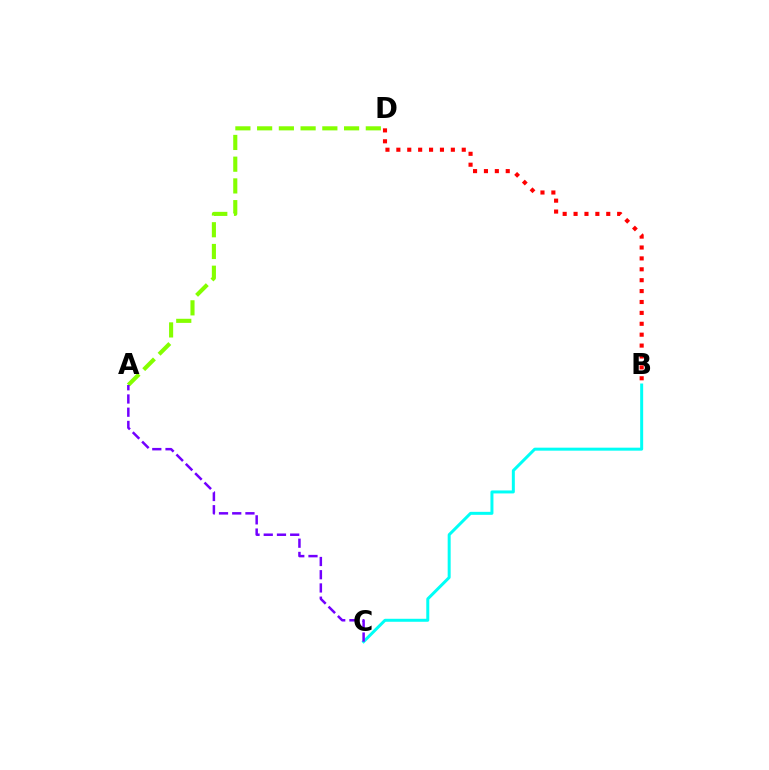{('B', 'C'): [{'color': '#00fff6', 'line_style': 'solid', 'thickness': 2.15}], ('B', 'D'): [{'color': '#ff0000', 'line_style': 'dotted', 'thickness': 2.96}], ('A', 'D'): [{'color': '#84ff00', 'line_style': 'dashed', 'thickness': 2.95}], ('A', 'C'): [{'color': '#7200ff', 'line_style': 'dashed', 'thickness': 1.8}]}